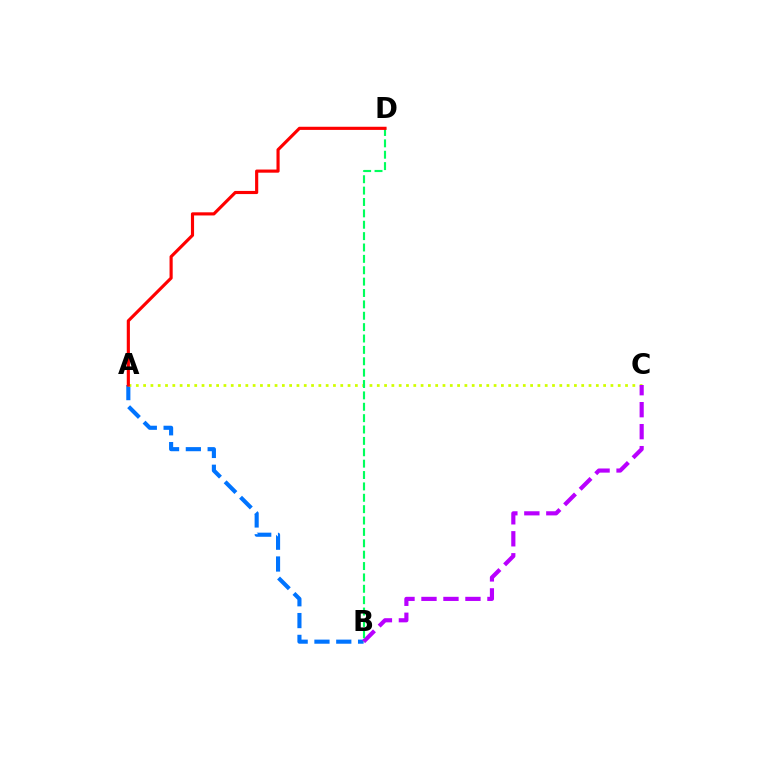{('A', 'B'): [{'color': '#0074ff', 'line_style': 'dashed', 'thickness': 2.96}], ('A', 'C'): [{'color': '#d1ff00', 'line_style': 'dotted', 'thickness': 1.98}], ('B', 'C'): [{'color': '#b900ff', 'line_style': 'dashed', 'thickness': 2.99}], ('B', 'D'): [{'color': '#00ff5c', 'line_style': 'dashed', 'thickness': 1.55}], ('A', 'D'): [{'color': '#ff0000', 'line_style': 'solid', 'thickness': 2.26}]}